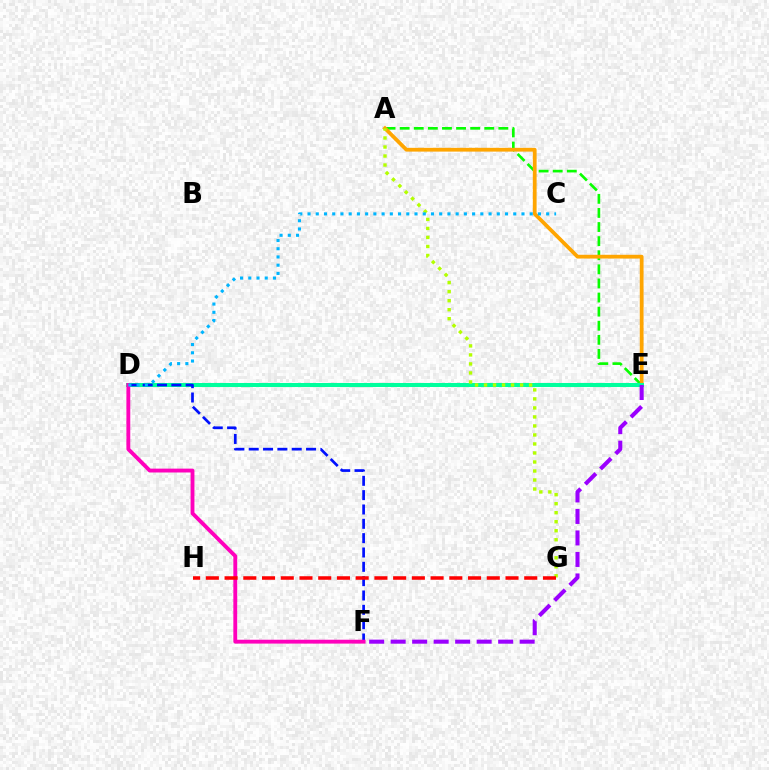{('A', 'E'): [{'color': '#08ff00', 'line_style': 'dashed', 'thickness': 1.92}, {'color': '#ffa500', 'line_style': 'solid', 'thickness': 2.71}], ('D', 'E'): [{'color': '#00ff9d', 'line_style': 'solid', 'thickness': 2.89}], ('D', 'F'): [{'color': '#0010ff', 'line_style': 'dashed', 'thickness': 1.95}, {'color': '#ff00bd', 'line_style': 'solid', 'thickness': 2.78}], ('A', 'G'): [{'color': '#b3ff00', 'line_style': 'dotted', 'thickness': 2.45}], ('E', 'F'): [{'color': '#9b00ff', 'line_style': 'dashed', 'thickness': 2.92}], ('G', 'H'): [{'color': '#ff0000', 'line_style': 'dashed', 'thickness': 2.54}], ('C', 'D'): [{'color': '#00b5ff', 'line_style': 'dotted', 'thickness': 2.24}]}